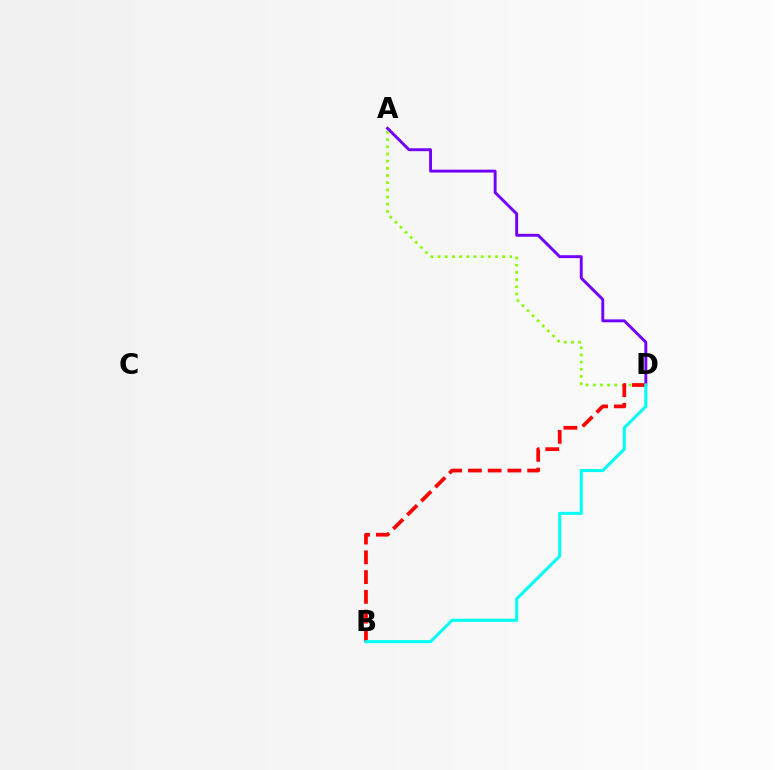{('A', 'D'): [{'color': '#7200ff', 'line_style': 'solid', 'thickness': 2.09}, {'color': '#84ff00', 'line_style': 'dotted', 'thickness': 1.95}], ('B', 'D'): [{'color': '#ff0000', 'line_style': 'dashed', 'thickness': 2.68}, {'color': '#00fff6', 'line_style': 'solid', 'thickness': 2.21}]}